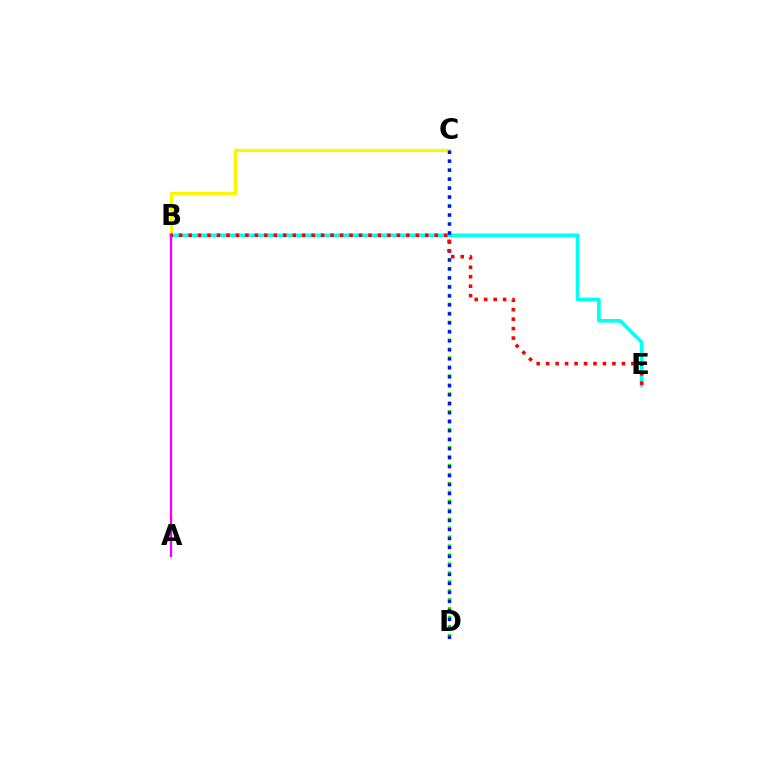{('C', 'D'): [{'color': '#08ff00', 'line_style': 'dotted', 'thickness': 2.43}, {'color': '#0010ff', 'line_style': 'dotted', 'thickness': 2.44}], ('B', 'C'): [{'color': '#fcf500', 'line_style': 'solid', 'thickness': 2.35}], ('B', 'E'): [{'color': '#00fff6', 'line_style': 'solid', 'thickness': 2.6}, {'color': '#ff0000', 'line_style': 'dotted', 'thickness': 2.57}], ('A', 'B'): [{'color': '#ee00ff', 'line_style': 'solid', 'thickness': 1.68}]}